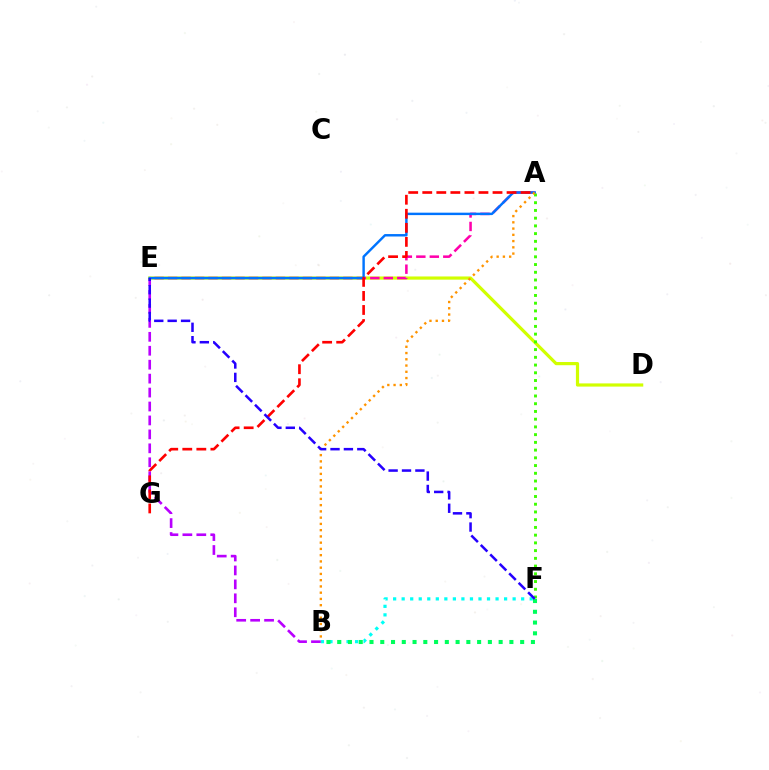{('B', 'E'): [{'color': '#b900ff', 'line_style': 'dashed', 'thickness': 1.89}], ('B', 'F'): [{'color': '#00fff6', 'line_style': 'dotted', 'thickness': 2.32}, {'color': '#00ff5c', 'line_style': 'dotted', 'thickness': 2.92}], ('D', 'E'): [{'color': '#d1ff00', 'line_style': 'solid', 'thickness': 2.3}], ('A', 'E'): [{'color': '#ff00ac', 'line_style': 'dashed', 'thickness': 1.83}, {'color': '#0074ff', 'line_style': 'solid', 'thickness': 1.75}], ('A', 'F'): [{'color': '#3dff00', 'line_style': 'dotted', 'thickness': 2.1}], ('A', 'B'): [{'color': '#ff9400', 'line_style': 'dotted', 'thickness': 1.7}], ('A', 'G'): [{'color': '#ff0000', 'line_style': 'dashed', 'thickness': 1.91}], ('E', 'F'): [{'color': '#2500ff', 'line_style': 'dashed', 'thickness': 1.82}]}